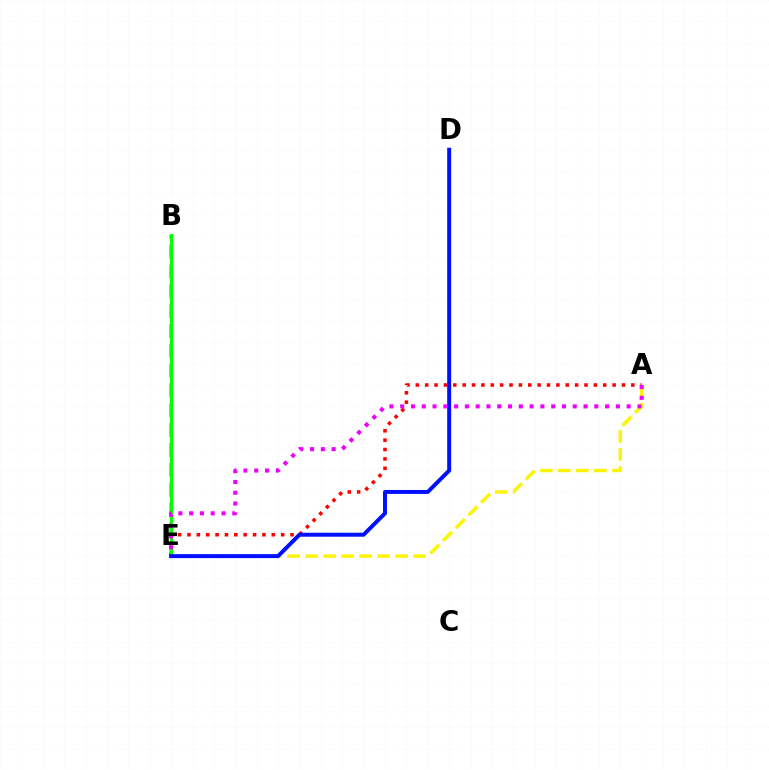{('B', 'E'): [{'color': '#00fff6', 'line_style': 'dashed', 'thickness': 2.69}, {'color': '#08ff00', 'line_style': 'solid', 'thickness': 2.26}], ('A', 'E'): [{'color': '#ff0000', 'line_style': 'dotted', 'thickness': 2.55}, {'color': '#fcf500', 'line_style': 'dashed', 'thickness': 2.45}, {'color': '#ee00ff', 'line_style': 'dotted', 'thickness': 2.93}], ('D', 'E'): [{'color': '#0010ff', 'line_style': 'solid', 'thickness': 2.86}]}